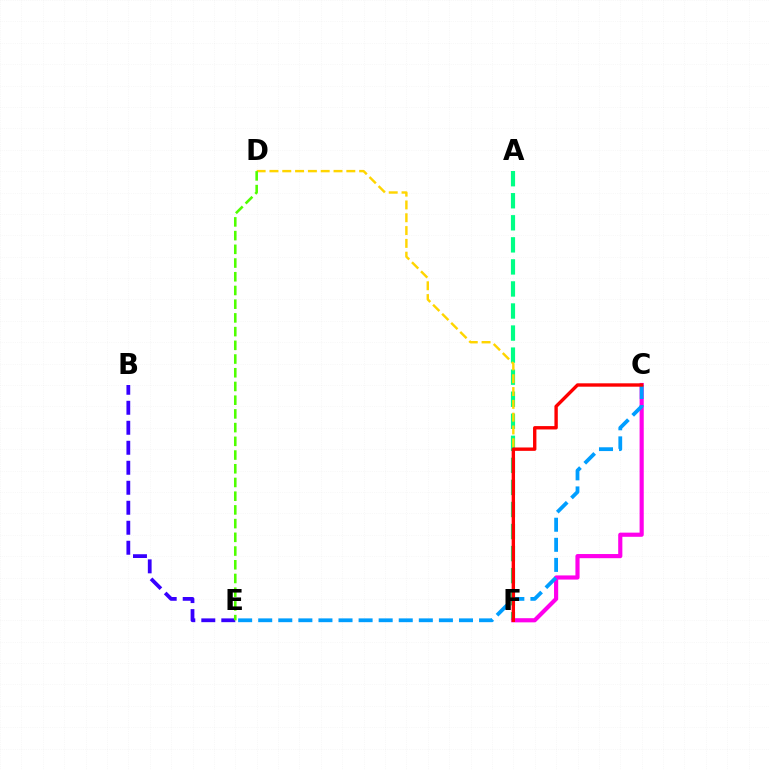{('A', 'F'): [{'color': '#00ff86', 'line_style': 'dashed', 'thickness': 3.0}], ('C', 'F'): [{'color': '#ff00ed', 'line_style': 'solid', 'thickness': 2.99}, {'color': '#ff0000', 'line_style': 'solid', 'thickness': 2.43}], ('D', 'F'): [{'color': '#ffd500', 'line_style': 'dashed', 'thickness': 1.74}], ('B', 'E'): [{'color': '#3700ff', 'line_style': 'dashed', 'thickness': 2.72}], ('C', 'E'): [{'color': '#009eff', 'line_style': 'dashed', 'thickness': 2.73}], ('D', 'E'): [{'color': '#4fff00', 'line_style': 'dashed', 'thickness': 1.86}]}